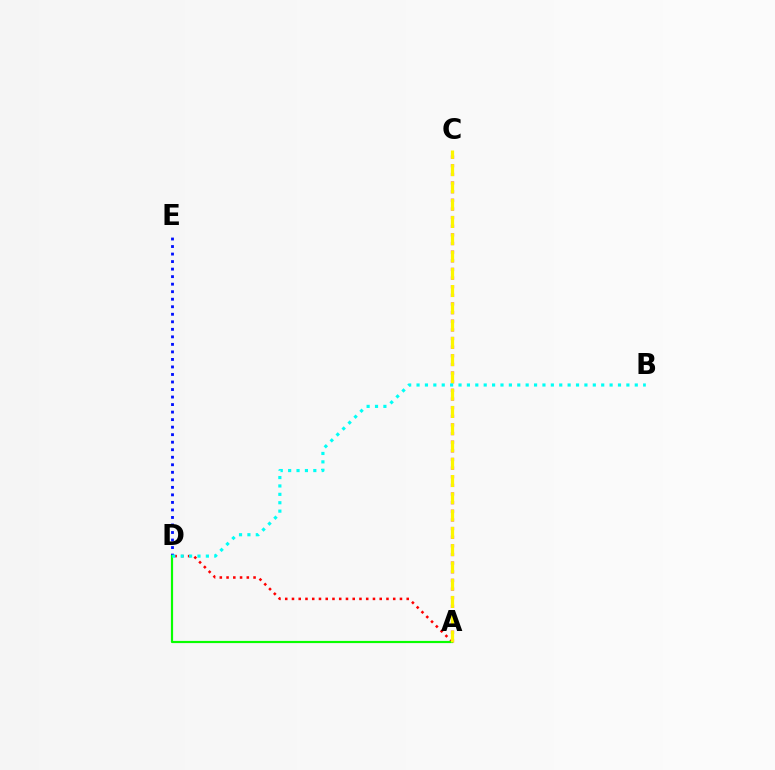{('A', 'D'): [{'color': '#ff0000', 'line_style': 'dotted', 'thickness': 1.83}, {'color': '#08ff00', 'line_style': 'solid', 'thickness': 1.58}], ('A', 'C'): [{'color': '#ee00ff', 'line_style': 'dotted', 'thickness': 2.35}, {'color': '#fcf500', 'line_style': 'dashed', 'thickness': 2.35}], ('D', 'E'): [{'color': '#0010ff', 'line_style': 'dotted', 'thickness': 2.04}], ('B', 'D'): [{'color': '#00fff6', 'line_style': 'dotted', 'thickness': 2.28}]}